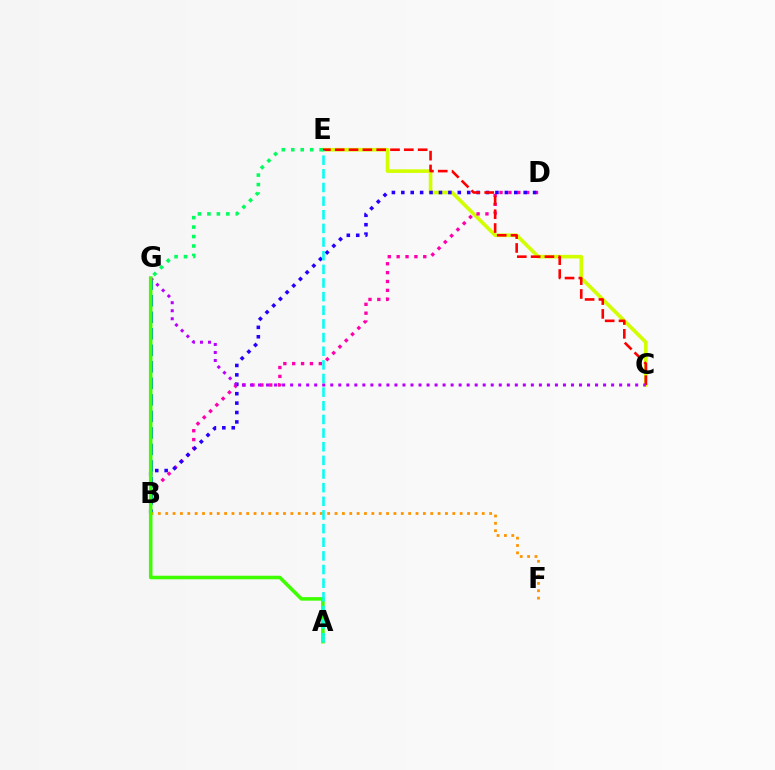{('C', 'E'): [{'color': '#d1ff00', 'line_style': 'solid', 'thickness': 2.6}, {'color': '#ff0000', 'line_style': 'dashed', 'thickness': 1.88}], ('B', 'D'): [{'color': '#ff00ac', 'line_style': 'dotted', 'thickness': 2.41}, {'color': '#2500ff', 'line_style': 'dotted', 'thickness': 2.56}], ('B', 'G'): [{'color': '#0074ff', 'line_style': 'dashed', 'thickness': 2.24}], ('E', 'G'): [{'color': '#00ff5c', 'line_style': 'dotted', 'thickness': 2.57}], ('C', 'G'): [{'color': '#b900ff', 'line_style': 'dotted', 'thickness': 2.18}], ('B', 'F'): [{'color': '#ff9400', 'line_style': 'dotted', 'thickness': 2.0}], ('A', 'G'): [{'color': '#3dff00', 'line_style': 'solid', 'thickness': 2.55}], ('A', 'E'): [{'color': '#00fff6', 'line_style': 'dashed', 'thickness': 1.85}]}